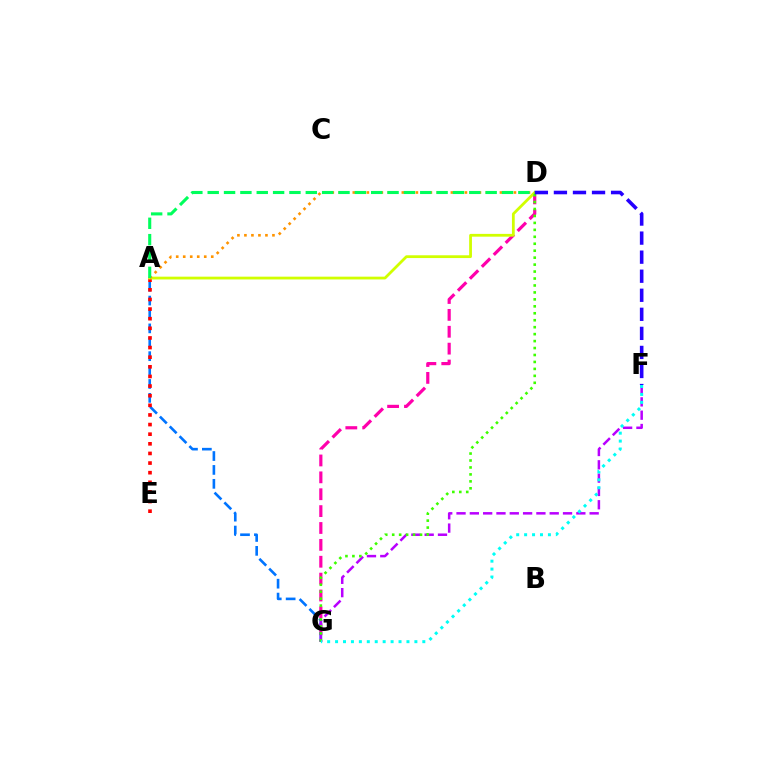{('D', 'G'): [{'color': '#ff00ac', 'line_style': 'dashed', 'thickness': 2.29}, {'color': '#3dff00', 'line_style': 'dotted', 'thickness': 1.89}], ('A', 'G'): [{'color': '#0074ff', 'line_style': 'dashed', 'thickness': 1.89}], ('A', 'E'): [{'color': '#ff0000', 'line_style': 'dotted', 'thickness': 2.61}], ('F', 'G'): [{'color': '#b900ff', 'line_style': 'dashed', 'thickness': 1.81}, {'color': '#00fff6', 'line_style': 'dotted', 'thickness': 2.15}], ('A', 'D'): [{'color': '#d1ff00', 'line_style': 'solid', 'thickness': 2.0}, {'color': '#ff9400', 'line_style': 'dotted', 'thickness': 1.9}, {'color': '#00ff5c', 'line_style': 'dashed', 'thickness': 2.22}], ('D', 'F'): [{'color': '#2500ff', 'line_style': 'dashed', 'thickness': 2.59}]}